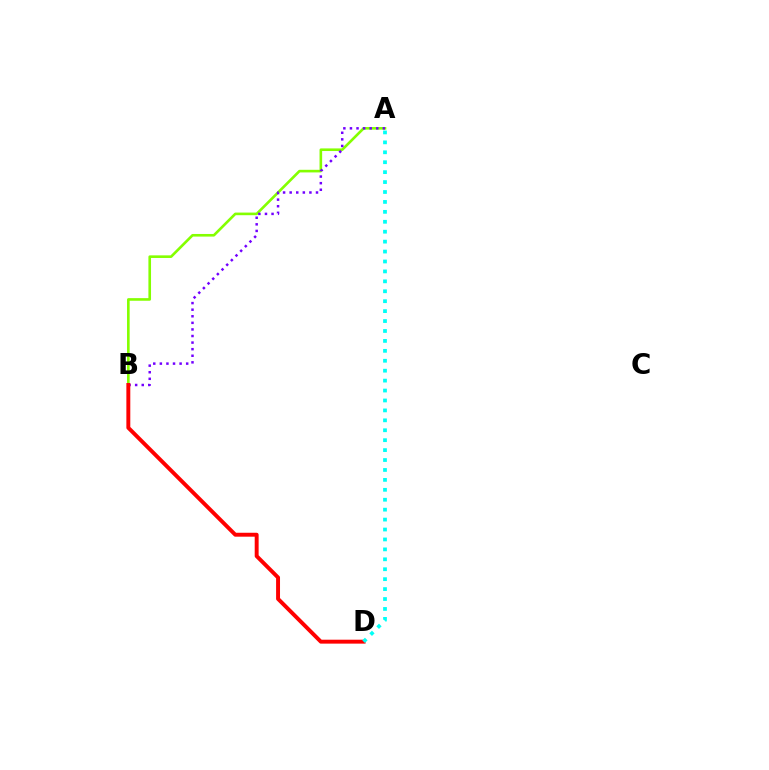{('A', 'B'): [{'color': '#84ff00', 'line_style': 'solid', 'thickness': 1.89}, {'color': '#7200ff', 'line_style': 'dotted', 'thickness': 1.79}], ('B', 'D'): [{'color': '#ff0000', 'line_style': 'solid', 'thickness': 2.83}], ('A', 'D'): [{'color': '#00fff6', 'line_style': 'dotted', 'thickness': 2.7}]}